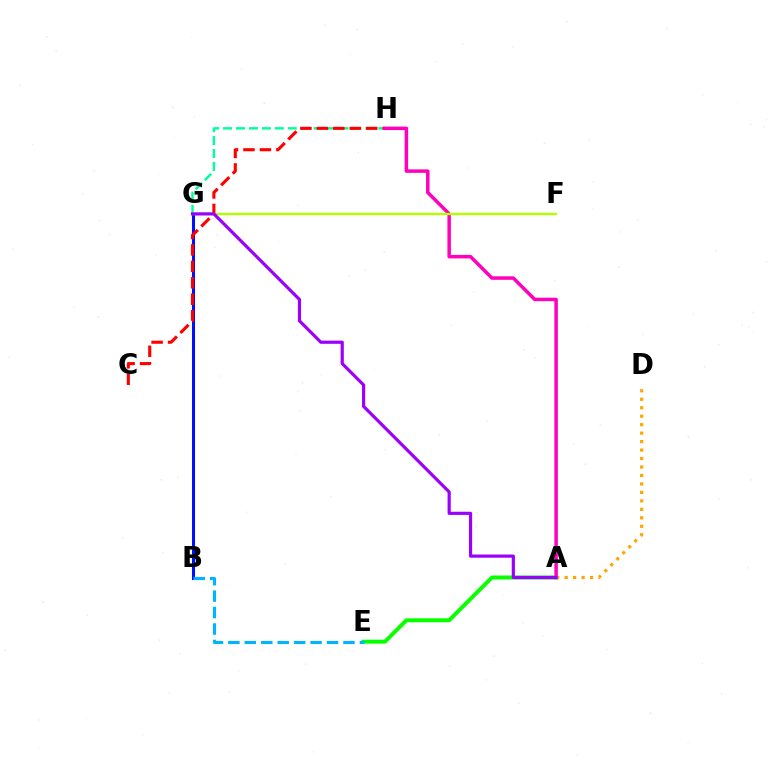{('B', 'G'): [{'color': '#0010ff', 'line_style': 'solid', 'thickness': 2.19}], ('G', 'H'): [{'color': '#00ff9d', 'line_style': 'dashed', 'thickness': 1.76}], ('A', 'E'): [{'color': '#08ff00', 'line_style': 'solid', 'thickness': 2.85}], ('C', 'H'): [{'color': '#ff0000', 'line_style': 'dashed', 'thickness': 2.24}], ('A', 'H'): [{'color': '#ff00bd', 'line_style': 'solid', 'thickness': 2.51}], ('A', 'D'): [{'color': '#ffa500', 'line_style': 'dotted', 'thickness': 2.3}], ('F', 'G'): [{'color': '#b3ff00', 'line_style': 'solid', 'thickness': 1.71}], ('B', 'E'): [{'color': '#00b5ff', 'line_style': 'dashed', 'thickness': 2.23}], ('A', 'G'): [{'color': '#9b00ff', 'line_style': 'solid', 'thickness': 2.29}]}